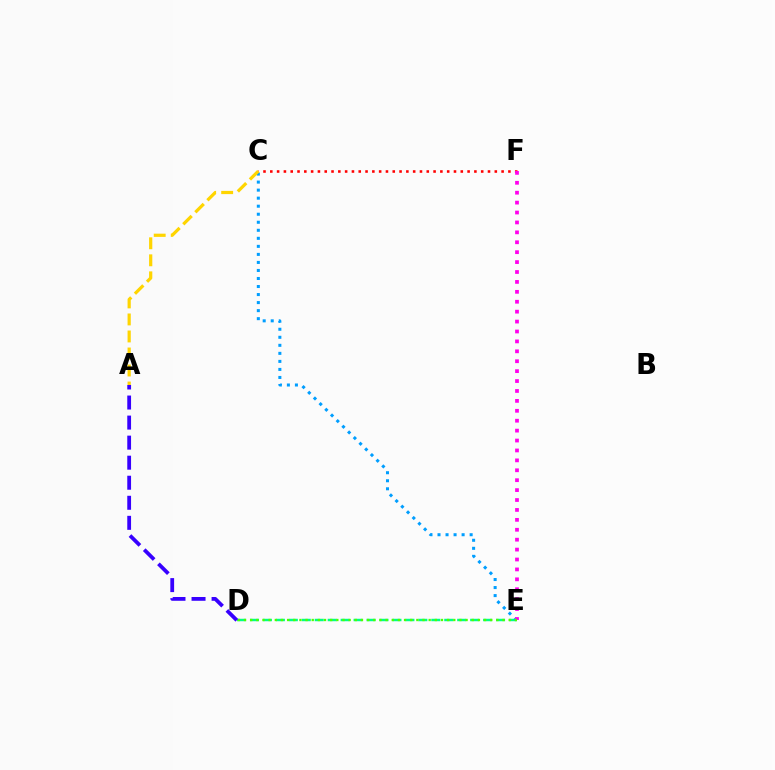{('D', 'E'): [{'color': '#00ff86', 'line_style': 'dashed', 'thickness': 1.76}, {'color': '#4fff00', 'line_style': 'dotted', 'thickness': 1.67}], ('C', 'E'): [{'color': '#009eff', 'line_style': 'dotted', 'thickness': 2.18}], ('C', 'F'): [{'color': '#ff0000', 'line_style': 'dotted', 'thickness': 1.85}], ('E', 'F'): [{'color': '#ff00ed', 'line_style': 'dotted', 'thickness': 2.69}], ('A', 'C'): [{'color': '#ffd500', 'line_style': 'dashed', 'thickness': 2.31}], ('A', 'D'): [{'color': '#3700ff', 'line_style': 'dashed', 'thickness': 2.72}]}